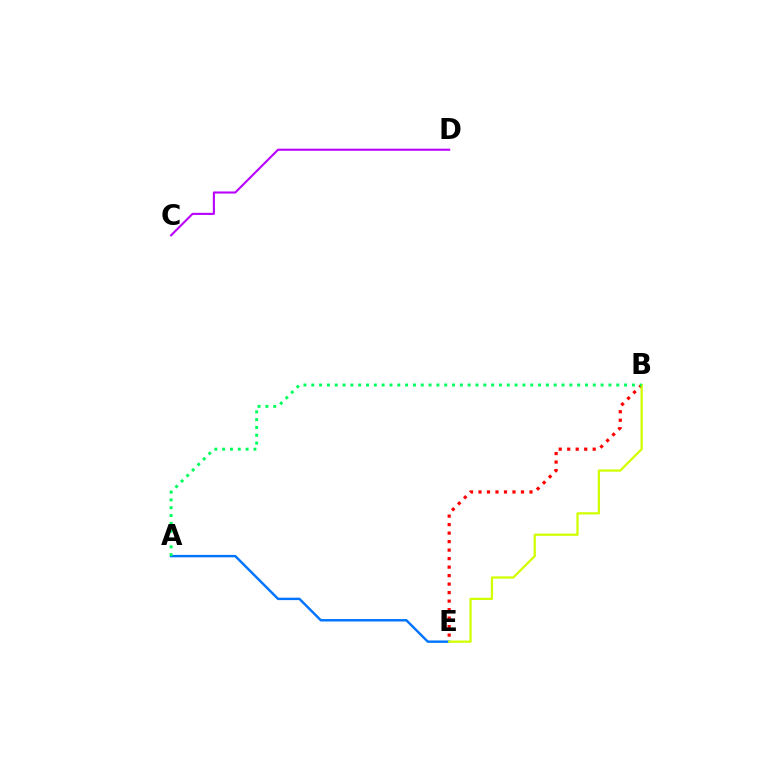{('A', 'E'): [{'color': '#0074ff', 'line_style': 'solid', 'thickness': 1.74}], ('B', 'E'): [{'color': '#ff0000', 'line_style': 'dotted', 'thickness': 2.31}, {'color': '#d1ff00', 'line_style': 'solid', 'thickness': 1.63}], ('A', 'B'): [{'color': '#00ff5c', 'line_style': 'dotted', 'thickness': 2.12}], ('C', 'D'): [{'color': '#b900ff', 'line_style': 'solid', 'thickness': 1.51}]}